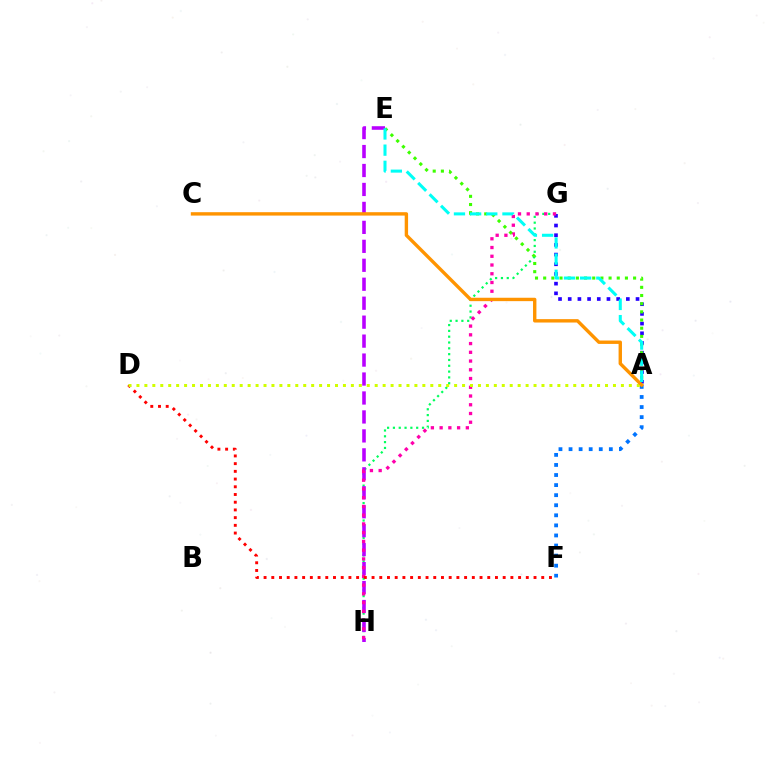{('A', 'G'): [{'color': '#2500ff', 'line_style': 'dotted', 'thickness': 2.63}], ('G', 'H'): [{'color': '#00ff5c', 'line_style': 'dotted', 'thickness': 1.58}, {'color': '#ff00ac', 'line_style': 'dotted', 'thickness': 2.38}], ('E', 'H'): [{'color': '#b900ff', 'line_style': 'dashed', 'thickness': 2.58}], ('D', 'F'): [{'color': '#ff0000', 'line_style': 'dotted', 'thickness': 2.1}], ('A', 'E'): [{'color': '#3dff00', 'line_style': 'dotted', 'thickness': 2.22}, {'color': '#00fff6', 'line_style': 'dashed', 'thickness': 2.2}], ('A', 'F'): [{'color': '#0074ff', 'line_style': 'dotted', 'thickness': 2.74}], ('A', 'D'): [{'color': '#d1ff00', 'line_style': 'dotted', 'thickness': 2.16}], ('A', 'C'): [{'color': '#ff9400', 'line_style': 'solid', 'thickness': 2.44}]}